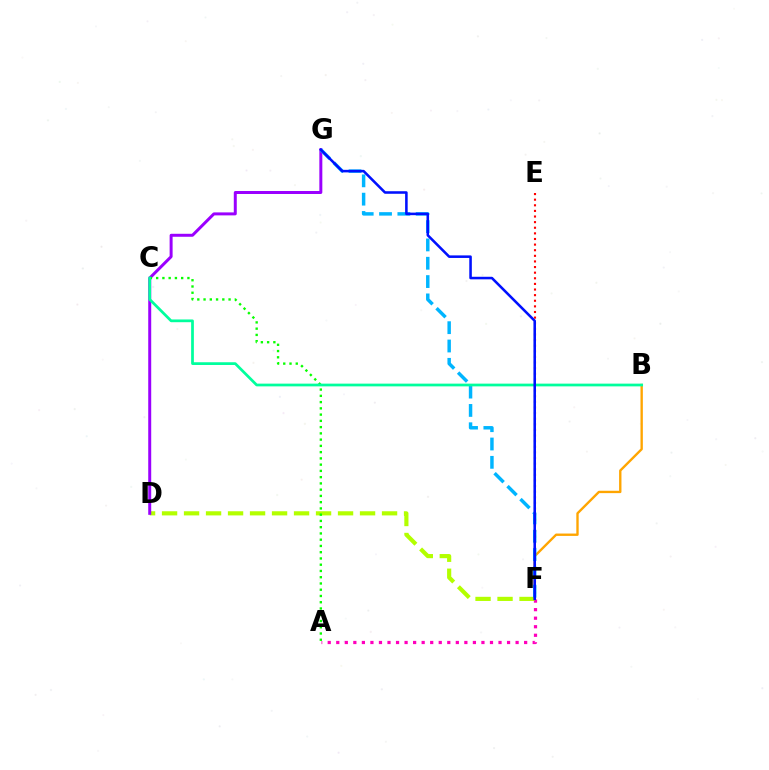{('A', 'F'): [{'color': '#ff00bd', 'line_style': 'dotted', 'thickness': 2.32}], ('D', 'F'): [{'color': '#b3ff00', 'line_style': 'dashed', 'thickness': 2.99}], ('D', 'G'): [{'color': '#9b00ff', 'line_style': 'solid', 'thickness': 2.15}], ('B', 'F'): [{'color': '#ffa500', 'line_style': 'solid', 'thickness': 1.7}], ('F', 'G'): [{'color': '#00b5ff', 'line_style': 'dashed', 'thickness': 2.49}, {'color': '#0010ff', 'line_style': 'solid', 'thickness': 1.84}], ('E', 'F'): [{'color': '#ff0000', 'line_style': 'dotted', 'thickness': 1.53}], ('A', 'C'): [{'color': '#08ff00', 'line_style': 'dotted', 'thickness': 1.7}], ('B', 'C'): [{'color': '#00ff9d', 'line_style': 'solid', 'thickness': 1.97}]}